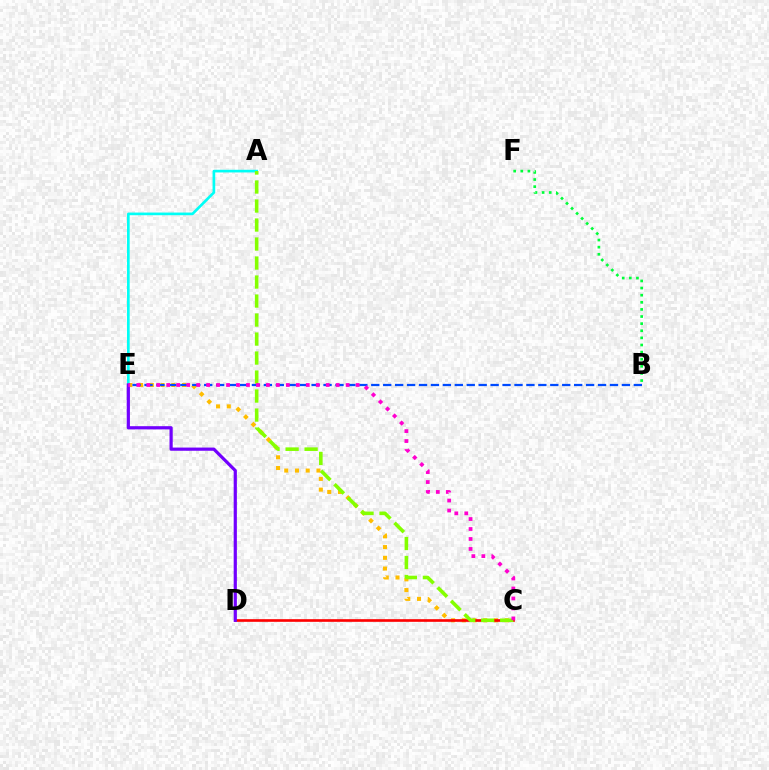{('C', 'E'): [{'color': '#ffbd00', 'line_style': 'dotted', 'thickness': 2.92}, {'color': '#ff00cf', 'line_style': 'dotted', 'thickness': 2.71}], ('B', 'E'): [{'color': '#004bff', 'line_style': 'dashed', 'thickness': 1.62}], ('C', 'D'): [{'color': '#ff0000', 'line_style': 'solid', 'thickness': 1.91}], ('B', 'F'): [{'color': '#00ff39', 'line_style': 'dotted', 'thickness': 1.93}], ('A', 'E'): [{'color': '#00fff6', 'line_style': 'solid', 'thickness': 1.92}], ('A', 'C'): [{'color': '#84ff00', 'line_style': 'dashed', 'thickness': 2.58}], ('D', 'E'): [{'color': '#7200ff', 'line_style': 'solid', 'thickness': 2.3}]}